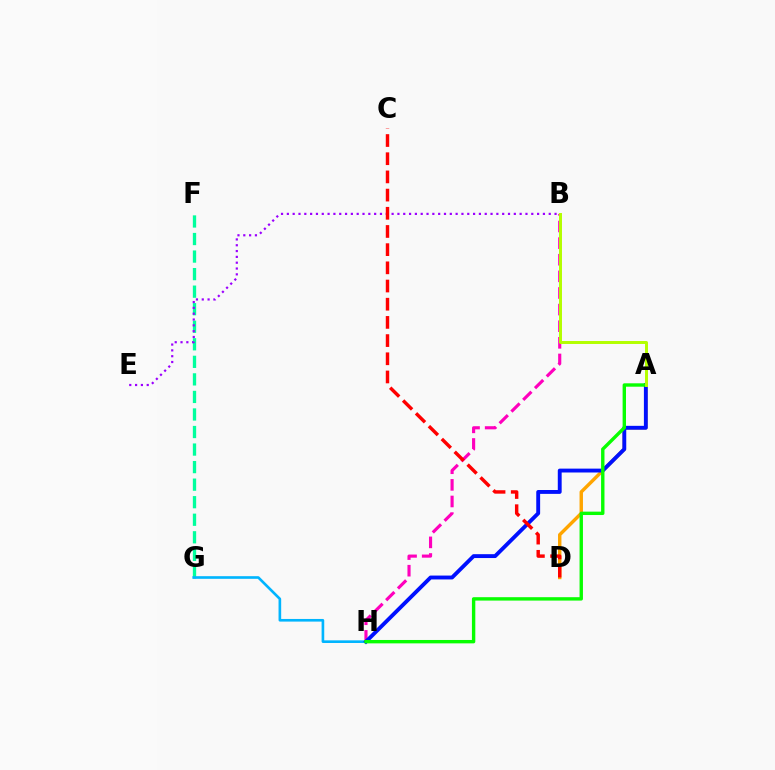{('F', 'G'): [{'color': '#00ff9d', 'line_style': 'dashed', 'thickness': 2.38}], ('A', 'D'): [{'color': '#ffa500', 'line_style': 'solid', 'thickness': 2.46}], ('G', 'H'): [{'color': '#00b5ff', 'line_style': 'solid', 'thickness': 1.9}], ('B', 'E'): [{'color': '#9b00ff', 'line_style': 'dotted', 'thickness': 1.58}], ('B', 'H'): [{'color': '#ff00bd', 'line_style': 'dashed', 'thickness': 2.26}], ('A', 'H'): [{'color': '#0010ff', 'line_style': 'solid', 'thickness': 2.79}, {'color': '#08ff00', 'line_style': 'solid', 'thickness': 2.44}], ('C', 'D'): [{'color': '#ff0000', 'line_style': 'dashed', 'thickness': 2.47}], ('A', 'B'): [{'color': '#b3ff00', 'line_style': 'solid', 'thickness': 2.13}]}